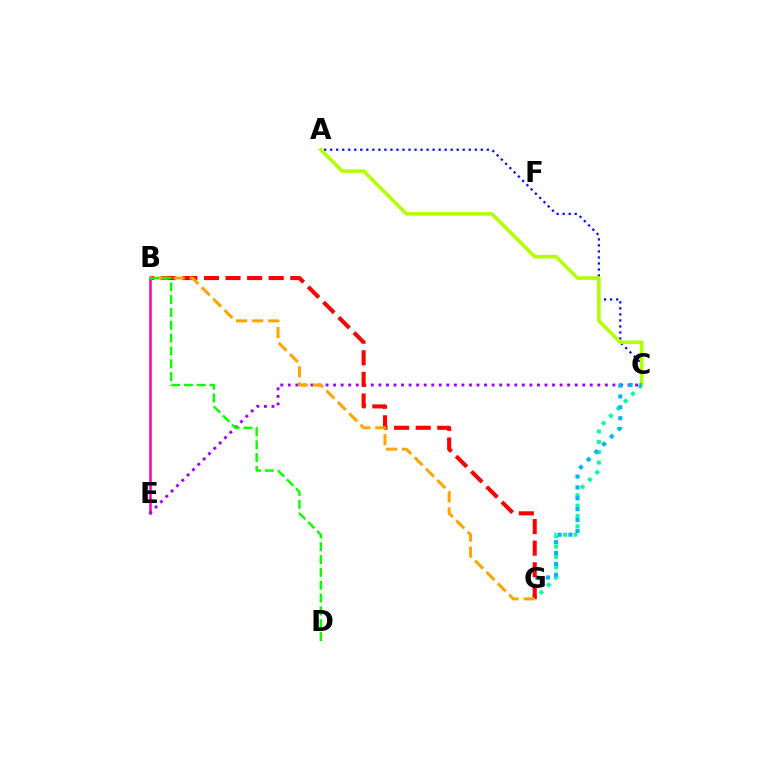{('C', 'G'): [{'color': '#00ff9d', 'line_style': 'dotted', 'thickness': 2.82}, {'color': '#00b5ff', 'line_style': 'dotted', 'thickness': 2.95}], ('A', 'C'): [{'color': '#0010ff', 'line_style': 'dotted', 'thickness': 1.64}, {'color': '#b3ff00', 'line_style': 'solid', 'thickness': 2.57}], ('B', 'E'): [{'color': '#ff00bd', 'line_style': 'solid', 'thickness': 1.82}], ('C', 'E'): [{'color': '#9b00ff', 'line_style': 'dotted', 'thickness': 2.05}], ('B', 'G'): [{'color': '#ff0000', 'line_style': 'dashed', 'thickness': 2.93}, {'color': '#ffa500', 'line_style': 'dashed', 'thickness': 2.18}], ('B', 'D'): [{'color': '#08ff00', 'line_style': 'dashed', 'thickness': 1.74}]}